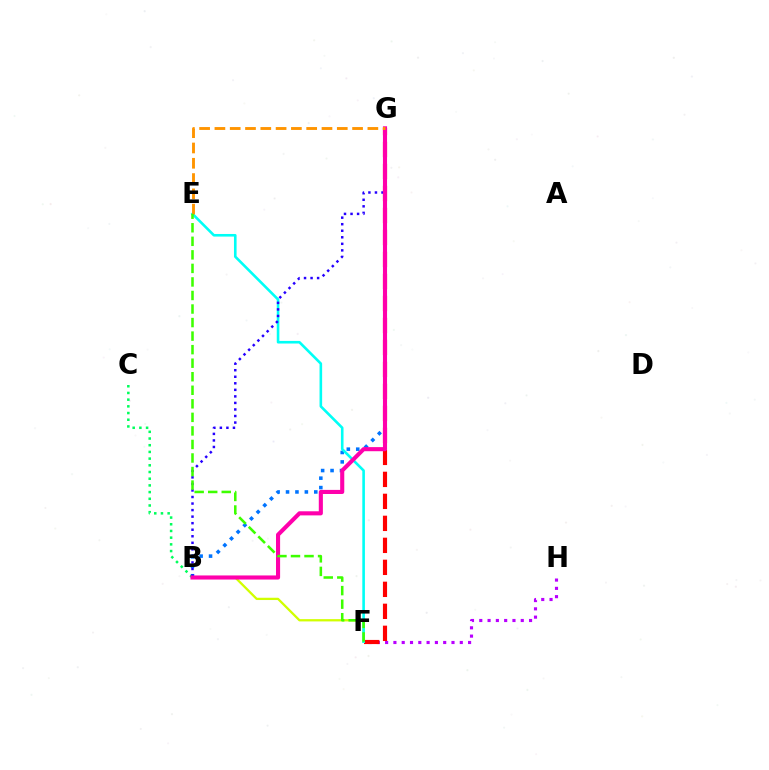{('F', 'H'): [{'color': '#b900ff', 'line_style': 'dotted', 'thickness': 2.25}], ('F', 'G'): [{'color': '#ff0000', 'line_style': 'dashed', 'thickness': 2.99}], ('B', 'F'): [{'color': '#d1ff00', 'line_style': 'solid', 'thickness': 1.64}], ('B', 'G'): [{'color': '#0074ff', 'line_style': 'dotted', 'thickness': 2.56}, {'color': '#2500ff', 'line_style': 'dotted', 'thickness': 1.78}, {'color': '#ff00ac', 'line_style': 'solid', 'thickness': 2.95}], ('E', 'F'): [{'color': '#00fff6', 'line_style': 'solid', 'thickness': 1.88}, {'color': '#3dff00', 'line_style': 'dashed', 'thickness': 1.84}], ('B', 'C'): [{'color': '#00ff5c', 'line_style': 'dotted', 'thickness': 1.82}], ('E', 'G'): [{'color': '#ff9400', 'line_style': 'dashed', 'thickness': 2.08}]}